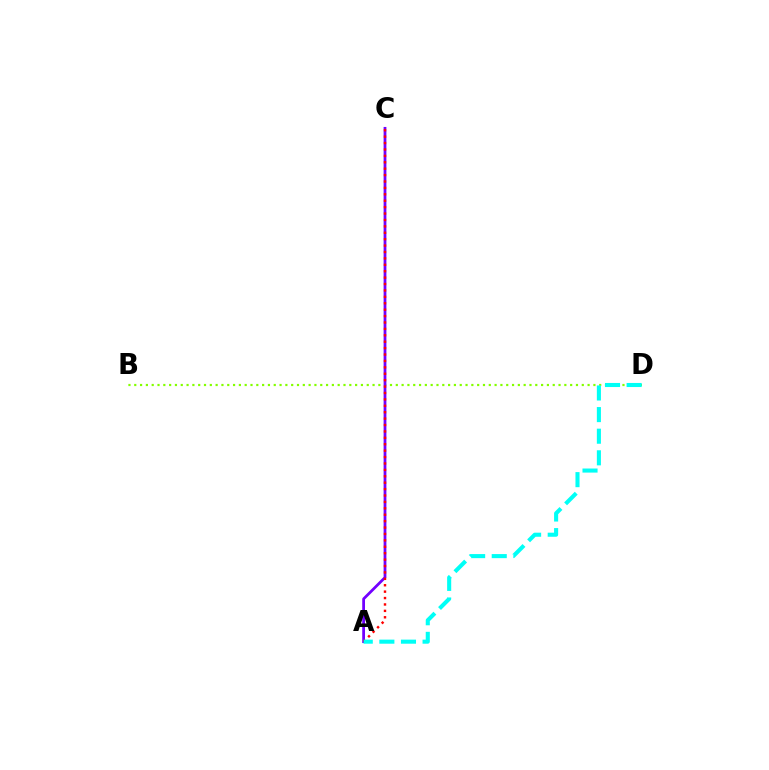{('B', 'D'): [{'color': '#84ff00', 'line_style': 'dotted', 'thickness': 1.58}], ('A', 'C'): [{'color': '#7200ff', 'line_style': 'solid', 'thickness': 1.99}, {'color': '#ff0000', 'line_style': 'dotted', 'thickness': 1.74}], ('A', 'D'): [{'color': '#00fff6', 'line_style': 'dashed', 'thickness': 2.94}]}